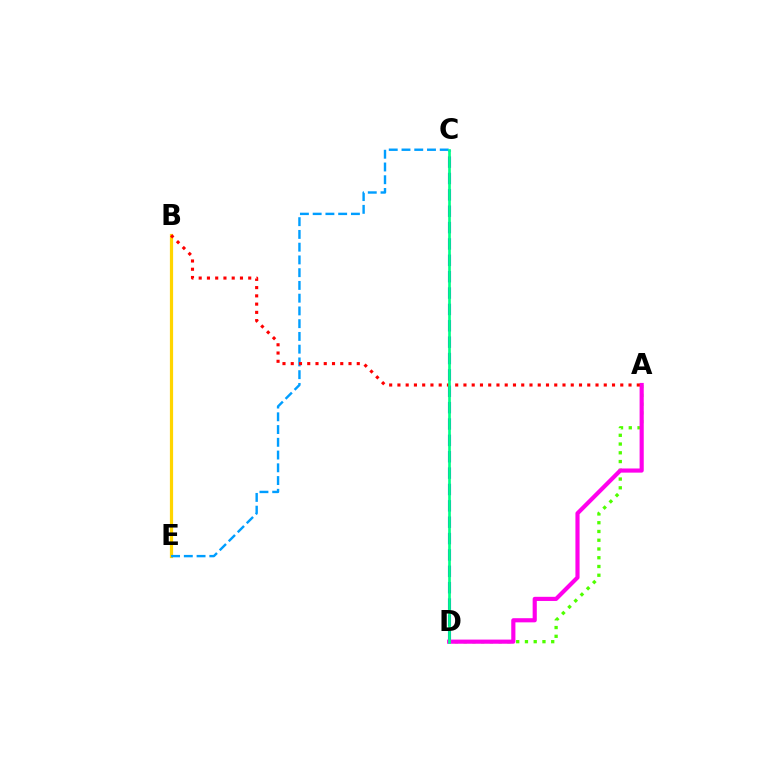{('C', 'D'): [{'color': '#3700ff', 'line_style': 'dashed', 'thickness': 2.22}, {'color': '#00ff86', 'line_style': 'solid', 'thickness': 1.94}], ('B', 'E'): [{'color': '#ffd500', 'line_style': 'solid', 'thickness': 2.31}], ('A', 'D'): [{'color': '#4fff00', 'line_style': 'dotted', 'thickness': 2.38}, {'color': '#ff00ed', 'line_style': 'solid', 'thickness': 2.99}], ('C', 'E'): [{'color': '#009eff', 'line_style': 'dashed', 'thickness': 1.73}], ('A', 'B'): [{'color': '#ff0000', 'line_style': 'dotted', 'thickness': 2.24}]}